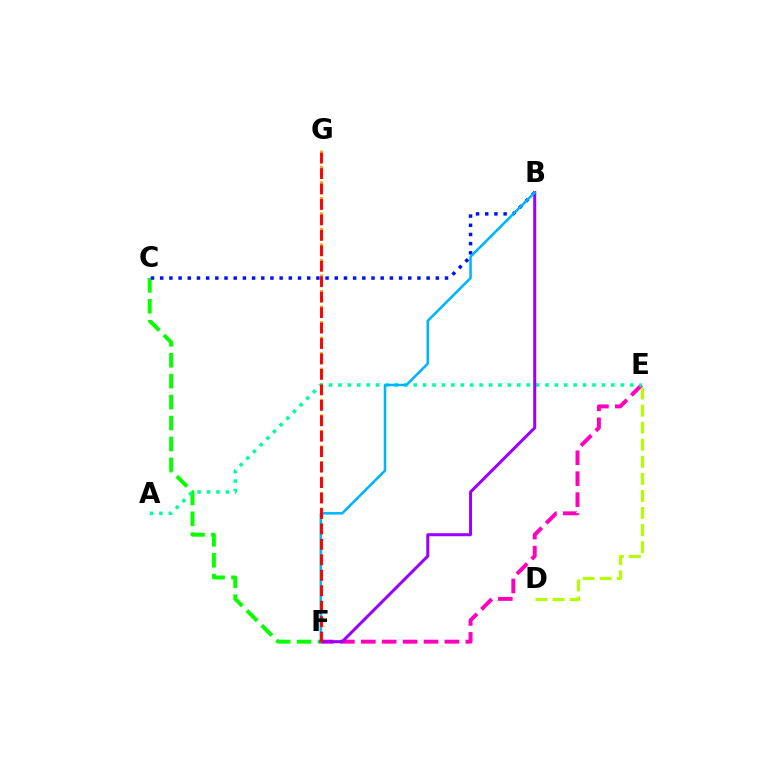{('E', 'F'): [{'color': '#ff00bd', 'line_style': 'dashed', 'thickness': 2.84}], ('C', 'F'): [{'color': '#08ff00', 'line_style': 'dashed', 'thickness': 2.84}], ('B', 'C'): [{'color': '#0010ff', 'line_style': 'dotted', 'thickness': 2.5}], ('F', 'G'): [{'color': '#ffa500', 'line_style': 'dotted', 'thickness': 2.11}, {'color': '#ff0000', 'line_style': 'dashed', 'thickness': 2.1}], ('A', 'E'): [{'color': '#00ff9d', 'line_style': 'dotted', 'thickness': 2.56}], ('B', 'F'): [{'color': '#9b00ff', 'line_style': 'solid', 'thickness': 2.17}, {'color': '#00b5ff', 'line_style': 'solid', 'thickness': 1.85}], ('D', 'E'): [{'color': '#b3ff00', 'line_style': 'dashed', 'thickness': 2.32}]}